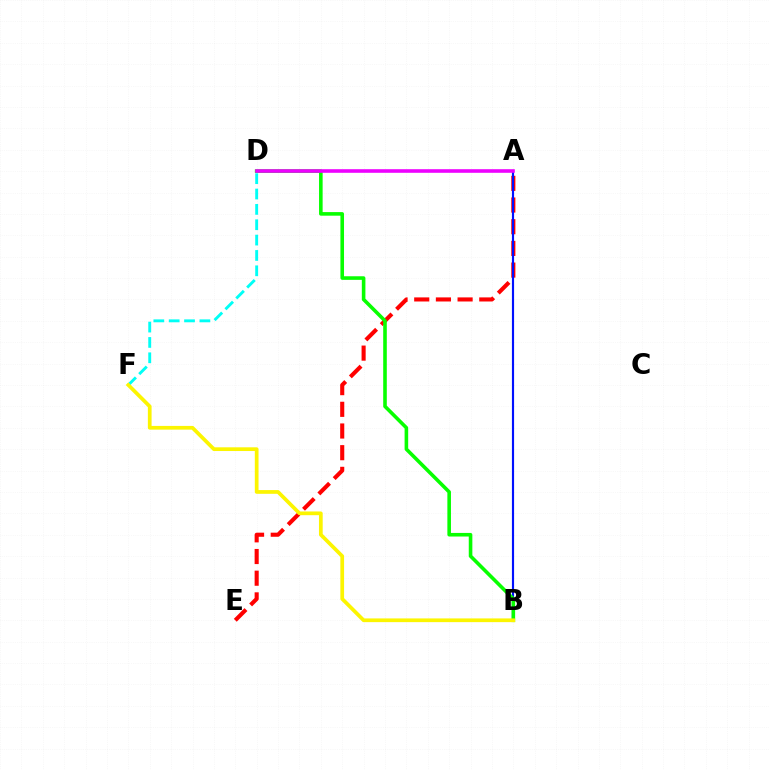{('A', 'E'): [{'color': '#ff0000', 'line_style': 'dashed', 'thickness': 2.95}], ('A', 'B'): [{'color': '#0010ff', 'line_style': 'solid', 'thickness': 1.55}], ('B', 'D'): [{'color': '#08ff00', 'line_style': 'solid', 'thickness': 2.59}], ('A', 'D'): [{'color': '#ee00ff', 'line_style': 'solid', 'thickness': 2.59}], ('D', 'F'): [{'color': '#00fff6', 'line_style': 'dashed', 'thickness': 2.09}], ('B', 'F'): [{'color': '#fcf500', 'line_style': 'solid', 'thickness': 2.68}]}